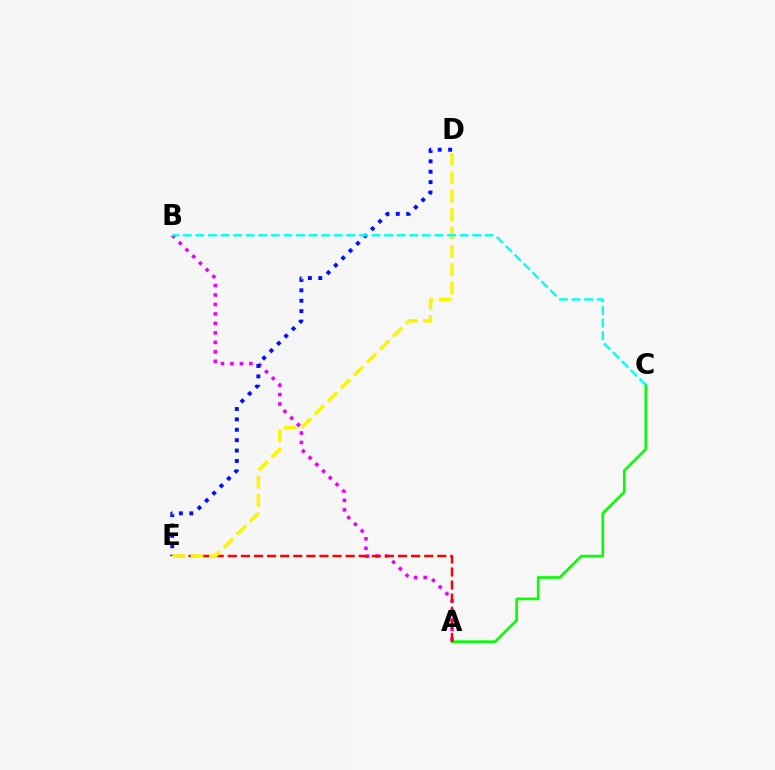{('A', 'C'): [{'color': '#08ff00', 'line_style': 'solid', 'thickness': 1.91}], ('A', 'B'): [{'color': '#ee00ff', 'line_style': 'dotted', 'thickness': 2.57}], ('D', 'E'): [{'color': '#0010ff', 'line_style': 'dotted', 'thickness': 2.82}, {'color': '#fcf500', 'line_style': 'dashed', 'thickness': 2.5}], ('A', 'E'): [{'color': '#ff0000', 'line_style': 'dashed', 'thickness': 1.78}], ('B', 'C'): [{'color': '#00fff6', 'line_style': 'dashed', 'thickness': 1.71}]}